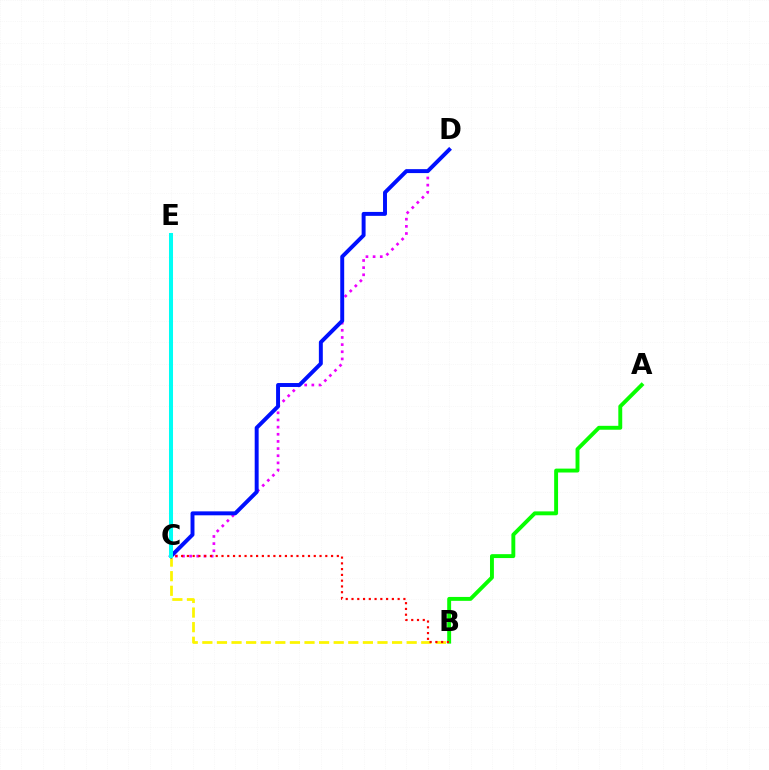{('B', 'C'): [{'color': '#fcf500', 'line_style': 'dashed', 'thickness': 1.98}, {'color': '#ff0000', 'line_style': 'dotted', 'thickness': 1.57}], ('C', 'D'): [{'color': '#ee00ff', 'line_style': 'dotted', 'thickness': 1.94}, {'color': '#0010ff', 'line_style': 'solid', 'thickness': 2.84}], ('A', 'B'): [{'color': '#08ff00', 'line_style': 'solid', 'thickness': 2.81}], ('C', 'E'): [{'color': '#00fff6', 'line_style': 'solid', 'thickness': 2.89}]}